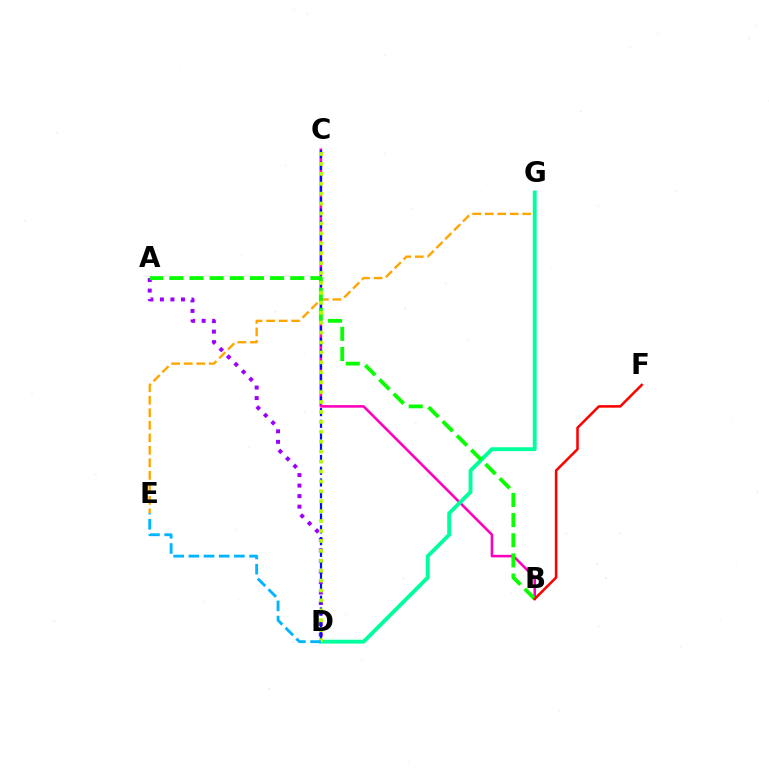{('E', 'G'): [{'color': '#ffa500', 'line_style': 'dashed', 'thickness': 1.7}], ('A', 'D'): [{'color': '#9b00ff', 'line_style': 'dotted', 'thickness': 2.86}], ('B', 'C'): [{'color': '#ff00bd', 'line_style': 'solid', 'thickness': 1.86}], ('C', 'D'): [{'color': '#0010ff', 'line_style': 'dashed', 'thickness': 1.59}, {'color': '#b3ff00', 'line_style': 'dotted', 'thickness': 2.7}], ('D', 'G'): [{'color': '#00ff9d', 'line_style': 'solid', 'thickness': 2.8}], ('A', 'B'): [{'color': '#08ff00', 'line_style': 'dashed', 'thickness': 2.74}], ('D', 'E'): [{'color': '#00b5ff', 'line_style': 'dashed', 'thickness': 2.06}], ('B', 'F'): [{'color': '#ff0000', 'line_style': 'solid', 'thickness': 1.83}]}